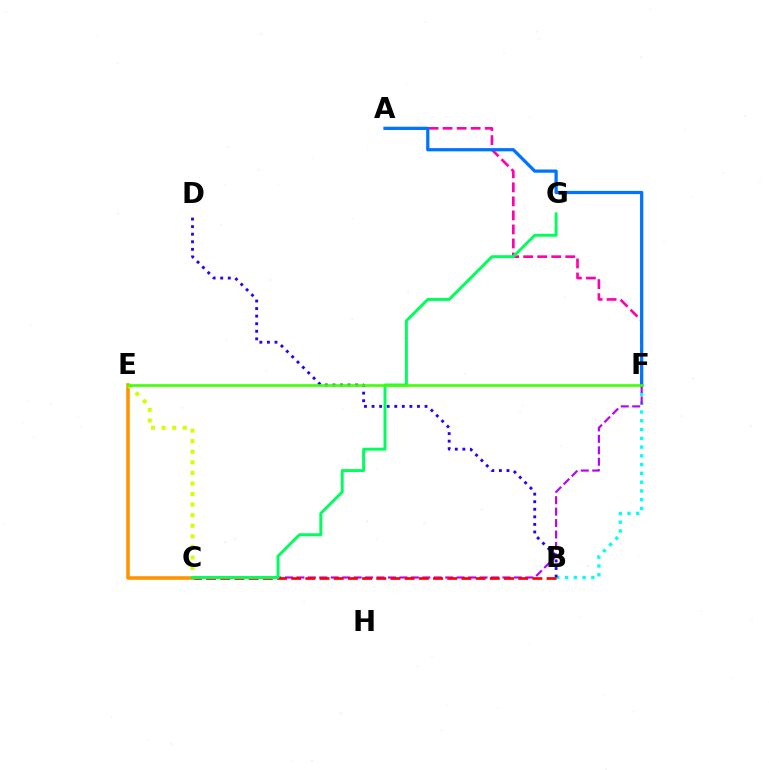{('B', 'F'): [{'color': '#00fff6', 'line_style': 'dotted', 'thickness': 2.38}], ('A', 'F'): [{'color': '#ff00ac', 'line_style': 'dashed', 'thickness': 1.91}, {'color': '#0074ff', 'line_style': 'solid', 'thickness': 2.33}], ('C', 'F'): [{'color': '#b900ff', 'line_style': 'dashed', 'thickness': 1.55}], ('B', 'D'): [{'color': '#2500ff', 'line_style': 'dotted', 'thickness': 2.06}], ('B', 'C'): [{'color': '#ff0000', 'line_style': 'dashed', 'thickness': 1.93}], ('C', 'E'): [{'color': '#ff9400', 'line_style': 'solid', 'thickness': 2.58}, {'color': '#d1ff00', 'line_style': 'dotted', 'thickness': 2.87}], ('C', 'G'): [{'color': '#00ff5c', 'line_style': 'solid', 'thickness': 2.12}], ('E', 'F'): [{'color': '#3dff00', 'line_style': 'solid', 'thickness': 1.85}]}